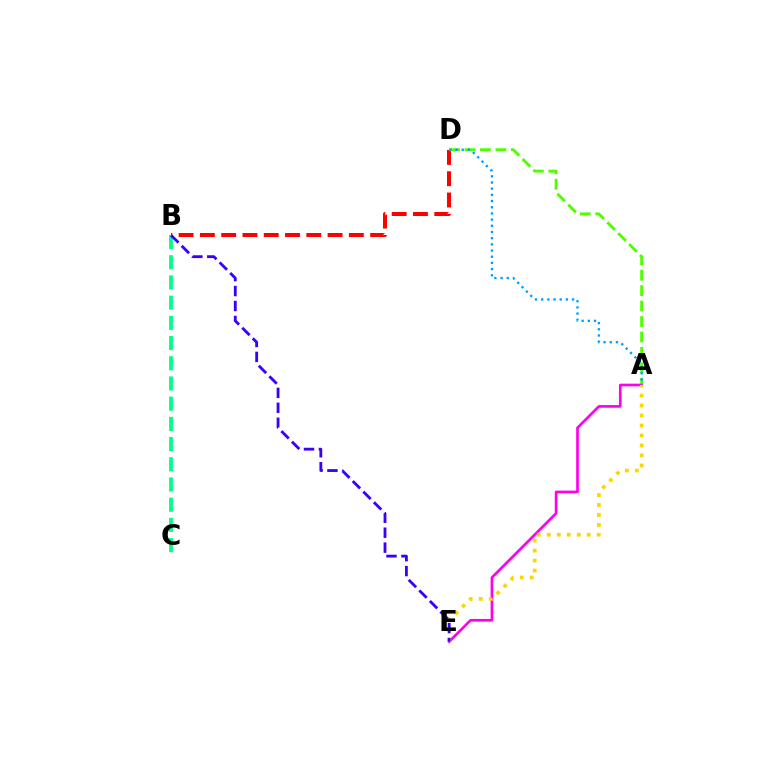{('B', 'D'): [{'color': '#ff0000', 'line_style': 'dashed', 'thickness': 2.89}], ('A', 'D'): [{'color': '#4fff00', 'line_style': 'dashed', 'thickness': 2.1}, {'color': '#009eff', 'line_style': 'dotted', 'thickness': 1.68}], ('B', 'C'): [{'color': '#00ff86', 'line_style': 'dashed', 'thickness': 2.74}], ('A', 'E'): [{'color': '#ff00ed', 'line_style': 'solid', 'thickness': 1.92}, {'color': '#ffd500', 'line_style': 'dotted', 'thickness': 2.71}], ('B', 'E'): [{'color': '#3700ff', 'line_style': 'dashed', 'thickness': 2.03}]}